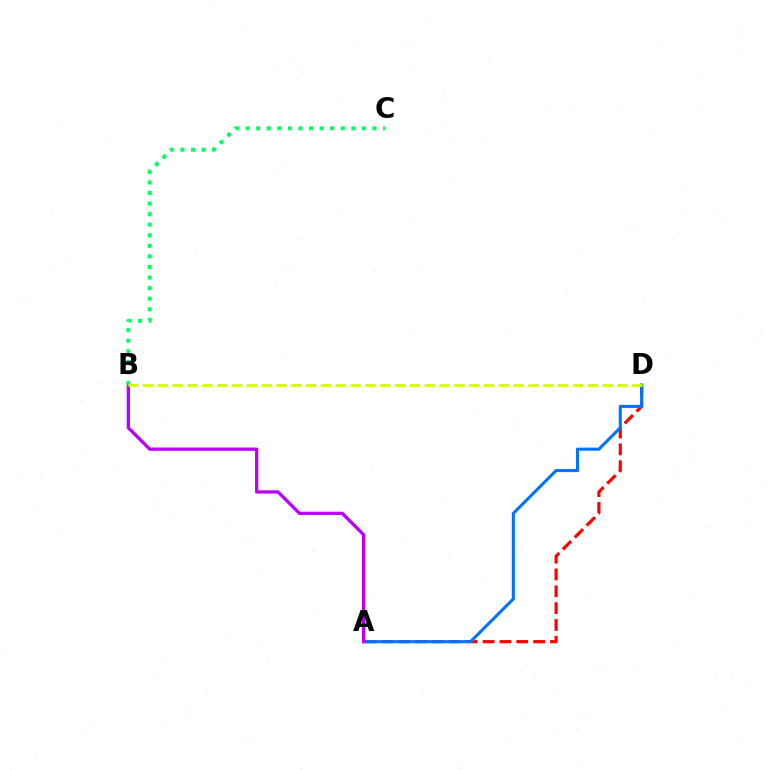{('A', 'D'): [{'color': '#ff0000', 'line_style': 'dashed', 'thickness': 2.29}, {'color': '#0074ff', 'line_style': 'solid', 'thickness': 2.21}], ('A', 'B'): [{'color': '#b900ff', 'line_style': 'solid', 'thickness': 2.36}], ('B', 'C'): [{'color': '#00ff5c', 'line_style': 'dotted', 'thickness': 2.87}], ('B', 'D'): [{'color': '#d1ff00', 'line_style': 'dashed', 'thickness': 2.01}]}